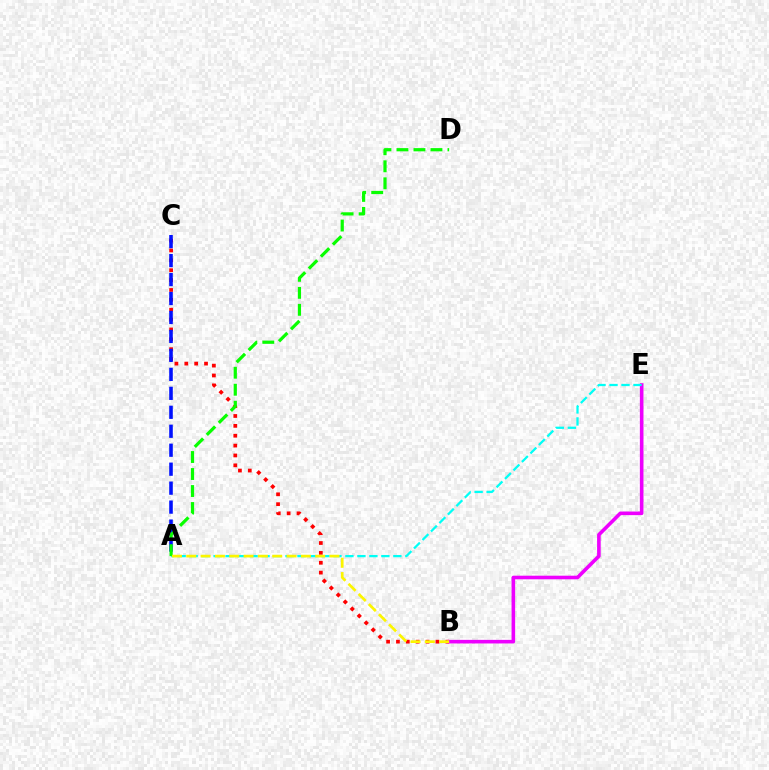{('B', 'C'): [{'color': '#ff0000', 'line_style': 'dotted', 'thickness': 2.68}], ('A', 'C'): [{'color': '#0010ff', 'line_style': 'dashed', 'thickness': 2.58}], ('B', 'E'): [{'color': '#ee00ff', 'line_style': 'solid', 'thickness': 2.59}], ('A', 'E'): [{'color': '#00fff6', 'line_style': 'dashed', 'thickness': 1.63}], ('A', 'D'): [{'color': '#08ff00', 'line_style': 'dashed', 'thickness': 2.31}], ('A', 'B'): [{'color': '#fcf500', 'line_style': 'dashed', 'thickness': 1.95}]}